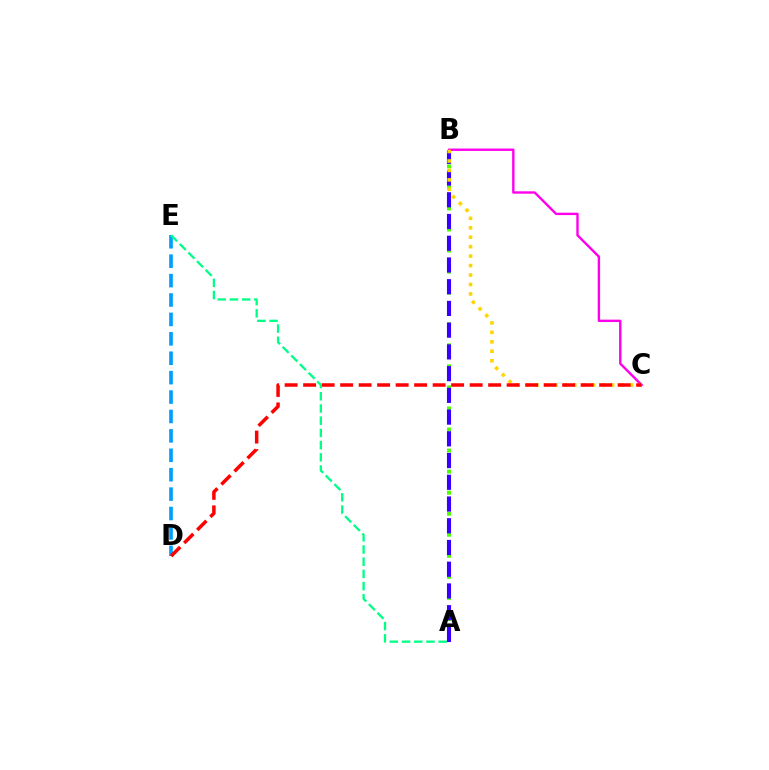{('D', 'E'): [{'color': '#009eff', 'line_style': 'dashed', 'thickness': 2.64}], ('A', 'B'): [{'color': '#4fff00', 'line_style': 'dotted', 'thickness': 2.86}, {'color': '#3700ff', 'line_style': 'dashed', 'thickness': 2.95}], ('B', 'C'): [{'color': '#ff00ed', 'line_style': 'solid', 'thickness': 1.72}, {'color': '#ffd500', 'line_style': 'dotted', 'thickness': 2.57}], ('C', 'D'): [{'color': '#ff0000', 'line_style': 'dashed', 'thickness': 2.51}], ('A', 'E'): [{'color': '#00ff86', 'line_style': 'dashed', 'thickness': 1.66}]}